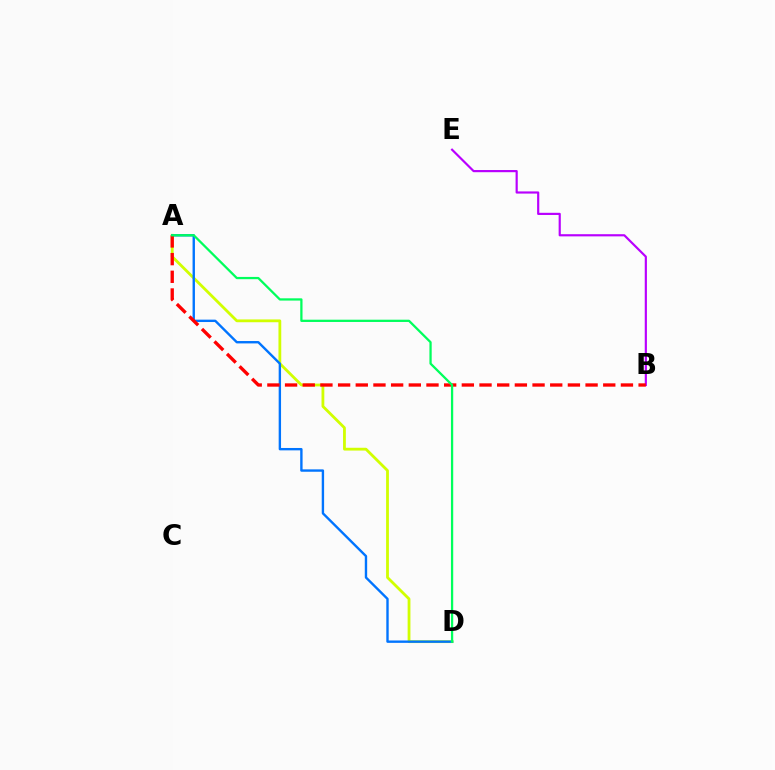{('A', 'D'): [{'color': '#d1ff00', 'line_style': 'solid', 'thickness': 2.01}, {'color': '#0074ff', 'line_style': 'solid', 'thickness': 1.71}, {'color': '#00ff5c', 'line_style': 'solid', 'thickness': 1.63}], ('B', 'E'): [{'color': '#b900ff', 'line_style': 'solid', 'thickness': 1.57}], ('A', 'B'): [{'color': '#ff0000', 'line_style': 'dashed', 'thickness': 2.4}]}